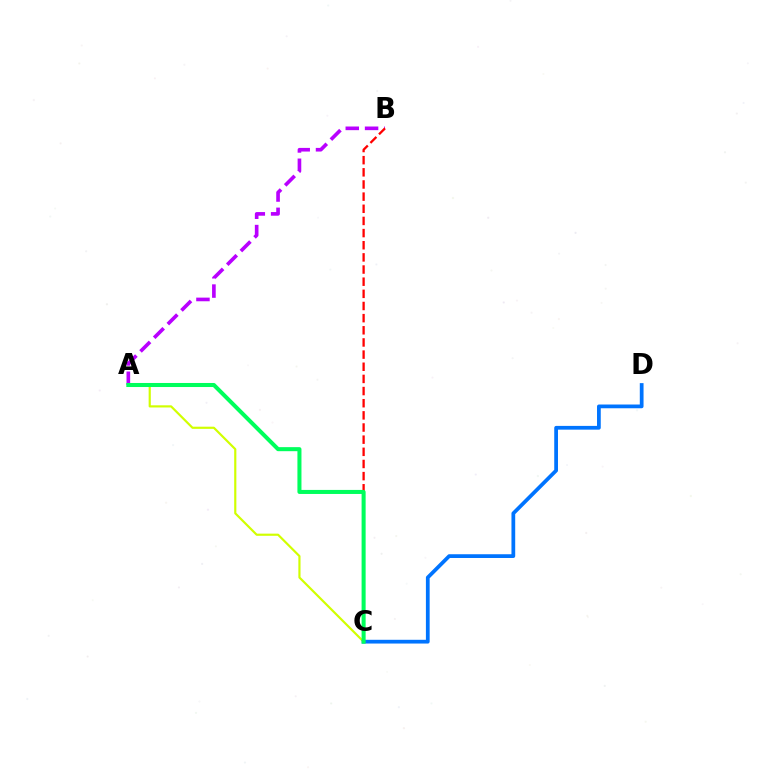{('A', 'B'): [{'color': '#b900ff', 'line_style': 'dashed', 'thickness': 2.62}], ('B', 'C'): [{'color': '#ff0000', 'line_style': 'dashed', 'thickness': 1.65}], ('A', 'C'): [{'color': '#d1ff00', 'line_style': 'solid', 'thickness': 1.56}, {'color': '#00ff5c', 'line_style': 'solid', 'thickness': 2.91}], ('C', 'D'): [{'color': '#0074ff', 'line_style': 'solid', 'thickness': 2.7}]}